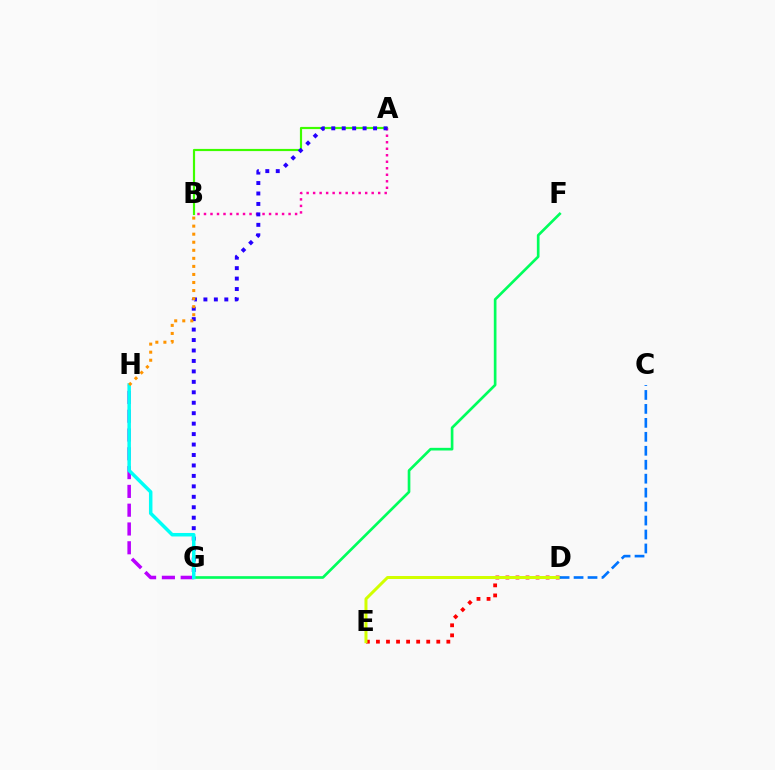{('D', 'E'): [{'color': '#ff0000', 'line_style': 'dotted', 'thickness': 2.73}, {'color': '#d1ff00', 'line_style': 'solid', 'thickness': 2.16}], ('A', 'B'): [{'color': '#3dff00', 'line_style': 'solid', 'thickness': 1.57}, {'color': '#ff00ac', 'line_style': 'dotted', 'thickness': 1.77}], ('F', 'G'): [{'color': '#00ff5c', 'line_style': 'solid', 'thickness': 1.92}], ('A', 'G'): [{'color': '#2500ff', 'line_style': 'dotted', 'thickness': 2.84}], ('G', 'H'): [{'color': '#b900ff', 'line_style': 'dashed', 'thickness': 2.55}, {'color': '#00fff6', 'line_style': 'solid', 'thickness': 2.52}], ('C', 'D'): [{'color': '#0074ff', 'line_style': 'dashed', 'thickness': 1.9}], ('B', 'H'): [{'color': '#ff9400', 'line_style': 'dotted', 'thickness': 2.19}]}